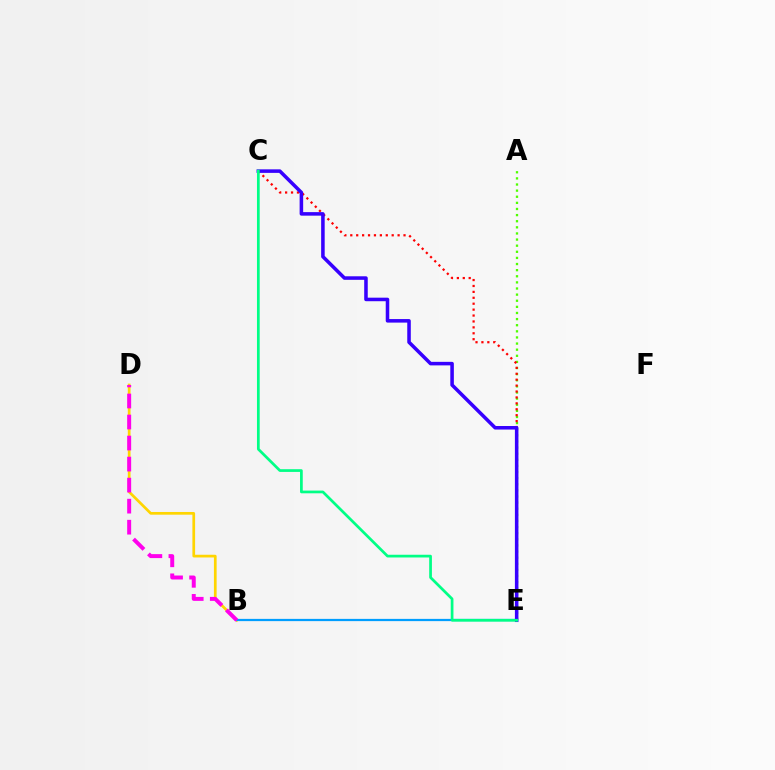{('A', 'E'): [{'color': '#4fff00', 'line_style': 'dotted', 'thickness': 1.66}], ('C', 'E'): [{'color': '#ff0000', 'line_style': 'dotted', 'thickness': 1.61}, {'color': '#3700ff', 'line_style': 'solid', 'thickness': 2.55}, {'color': '#00ff86', 'line_style': 'solid', 'thickness': 1.96}], ('B', 'D'): [{'color': '#ffd500', 'line_style': 'solid', 'thickness': 1.95}, {'color': '#ff00ed', 'line_style': 'dashed', 'thickness': 2.86}], ('B', 'E'): [{'color': '#009eff', 'line_style': 'solid', 'thickness': 1.62}]}